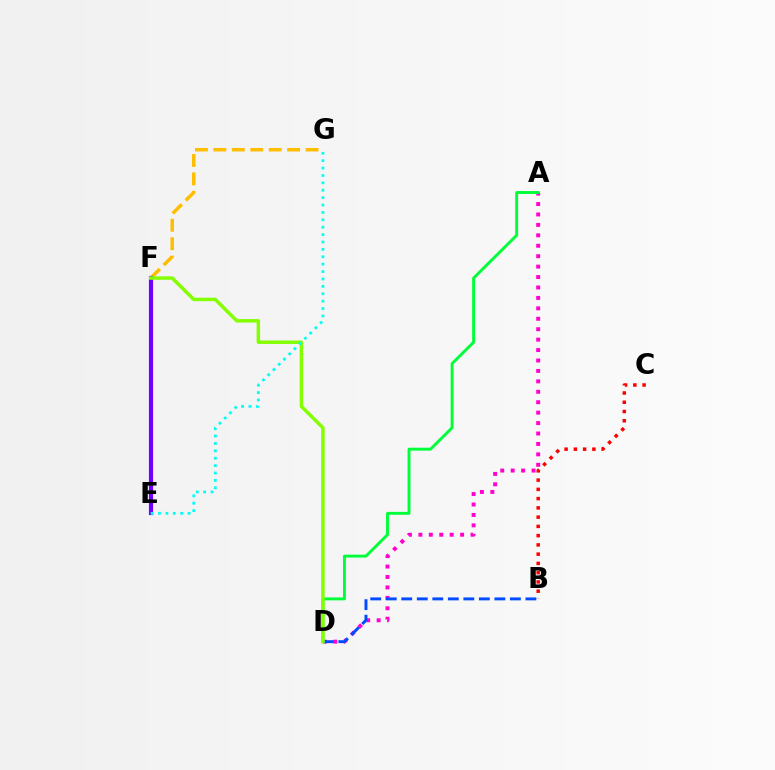{('B', 'C'): [{'color': '#ff0000', 'line_style': 'dotted', 'thickness': 2.51}], ('F', 'G'): [{'color': '#ffbd00', 'line_style': 'dashed', 'thickness': 2.5}], ('E', 'F'): [{'color': '#7200ff', 'line_style': 'solid', 'thickness': 3.0}], ('A', 'D'): [{'color': '#ff00cf', 'line_style': 'dotted', 'thickness': 2.83}, {'color': '#00ff39', 'line_style': 'solid', 'thickness': 2.1}], ('B', 'D'): [{'color': '#004bff', 'line_style': 'dashed', 'thickness': 2.11}], ('D', 'F'): [{'color': '#84ff00', 'line_style': 'solid', 'thickness': 2.5}], ('E', 'G'): [{'color': '#00fff6', 'line_style': 'dotted', 'thickness': 2.01}]}